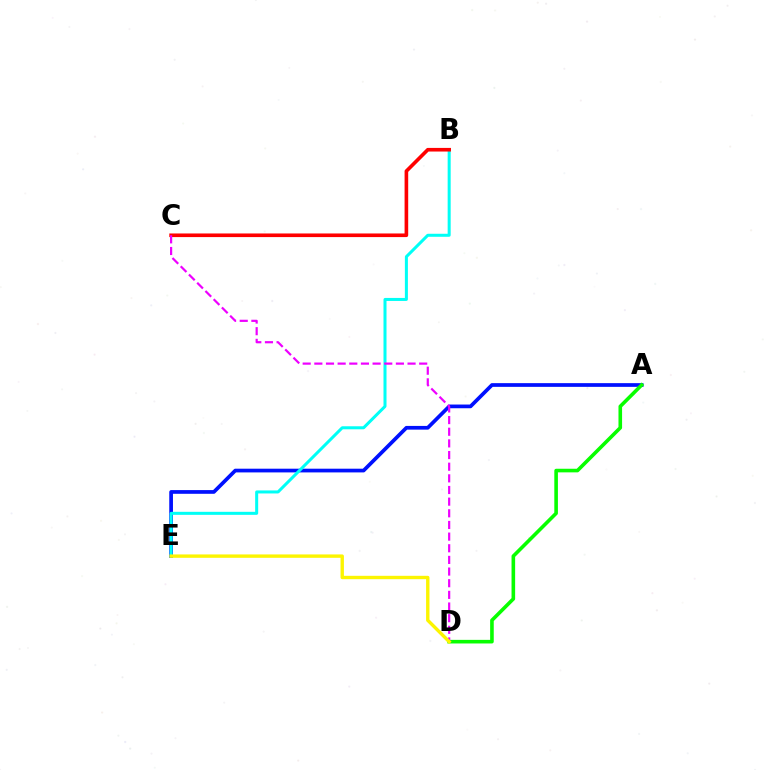{('A', 'E'): [{'color': '#0010ff', 'line_style': 'solid', 'thickness': 2.67}], ('B', 'E'): [{'color': '#00fff6', 'line_style': 'solid', 'thickness': 2.18}], ('A', 'D'): [{'color': '#08ff00', 'line_style': 'solid', 'thickness': 2.6}], ('B', 'C'): [{'color': '#ff0000', 'line_style': 'solid', 'thickness': 2.61}], ('C', 'D'): [{'color': '#ee00ff', 'line_style': 'dashed', 'thickness': 1.58}], ('D', 'E'): [{'color': '#fcf500', 'line_style': 'solid', 'thickness': 2.44}]}